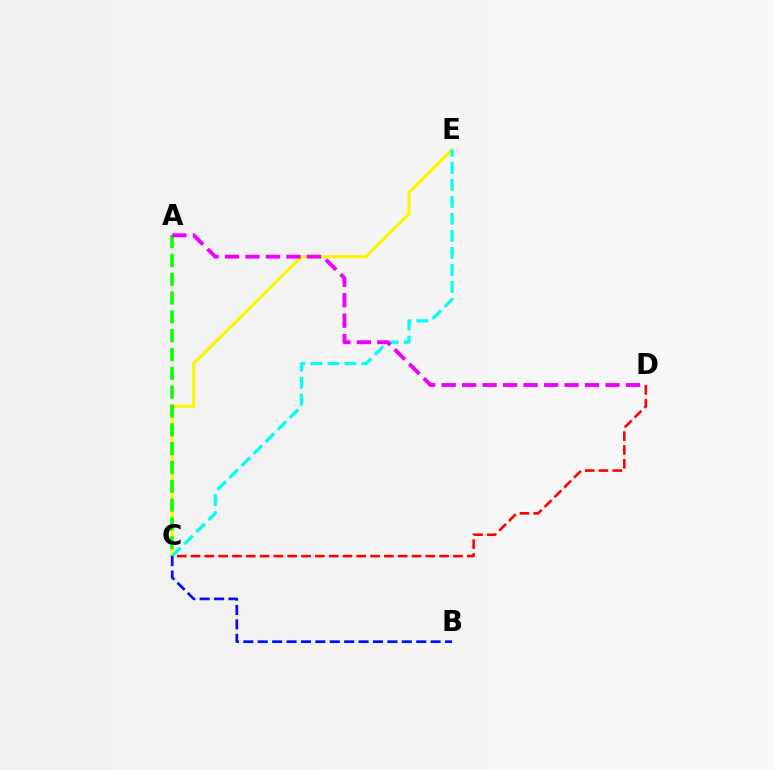{('C', 'E'): [{'color': '#fcf500', 'line_style': 'solid', 'thickness': 2.23}, {'color': '#00fff6', 'line_style': 'dashed', 'thickness': 2.31}], ('C', 'D'): [{'color': '#ff0000', 'line_style': 'dashed', 'thickness': 1.88}], ('A', 'C'): [{'color': '#08ff00', 'line_style': 'dashed', 'thickness': 2.56}], ('B', 'C'): [{'color': '#0010ff', 'line_style': 'dashed', 'thickness': 1.96}], ('A', 'D'): [{'color': '#ee00ff', 'line_style': 'dashed', 'thickness': 2.78}]}